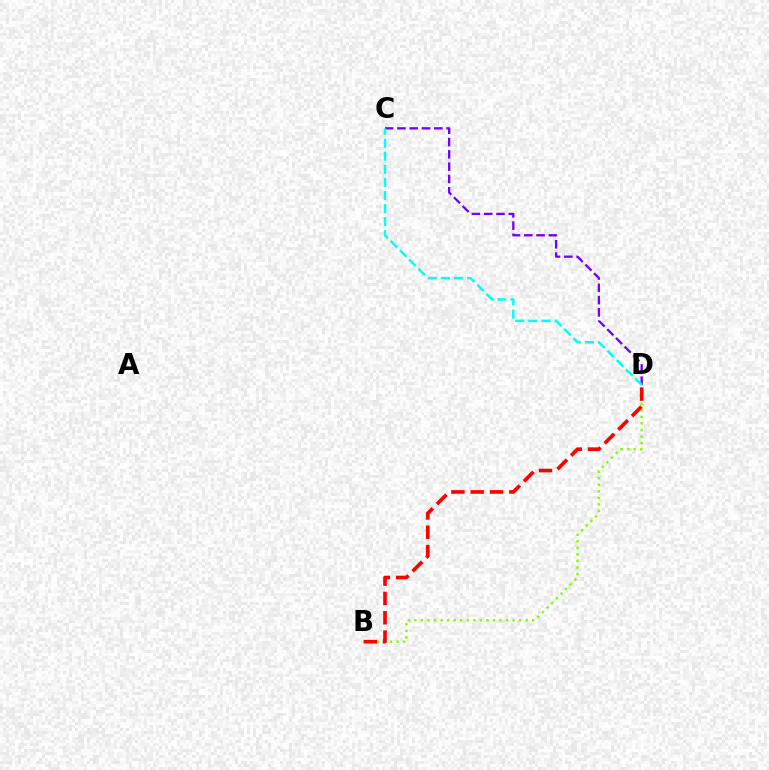{('B', 'D'): [{'color': '#84ff00', 'line_style': 'dotted', 'thickness': 1.78}, {'color': '#ff0000', 'line_style': 'dashed', 'thickness': 2.62}], ('C', 'D'): [{'color': '#7200ff', 'line_style': 'dashed', 'thickness': 1.67}, {'color': '#00fff6', 'line_style': 'dashed', 'thickness': 1.78}]}